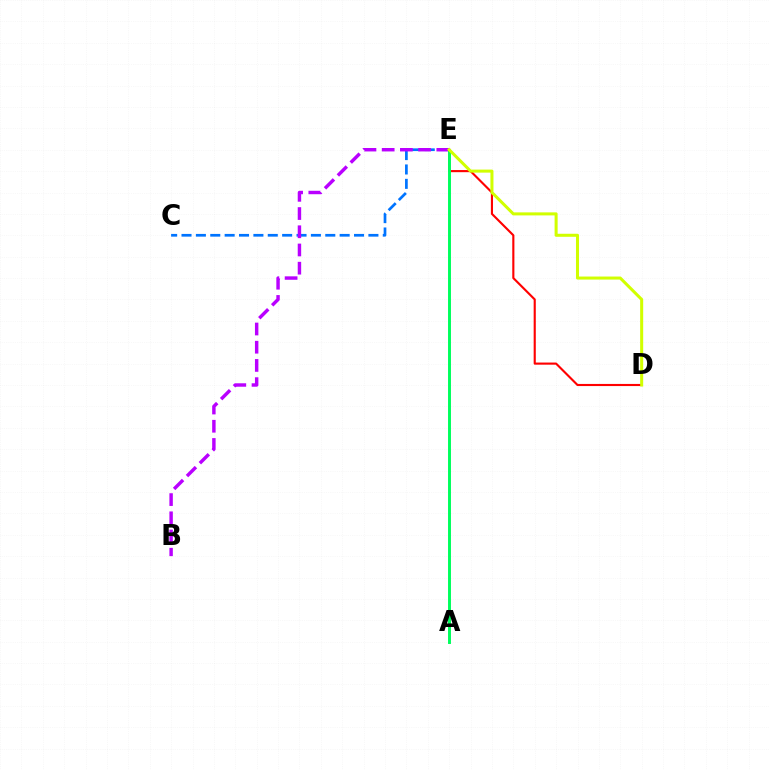{('C', 'E'): [{'color': '#0074ff', 'line_style': 'dashed', 'thickness': 1.95}], ('B', 'E'): [{'color': '#b900ff', 'line_style': 'dashed', 'thickness': 2.47}], ('D', 'E'): [{'color': '#ff0000', 'line_style': 'solid', 'thickness': 1.53}, {'color': '#d1ff00', 'line_style': 'solid', 'thickness': 2.19}], ('A', 'E'): [{'color': '#00ff5c', 'line_style': 'solid', 'thickness': 2.12}]}